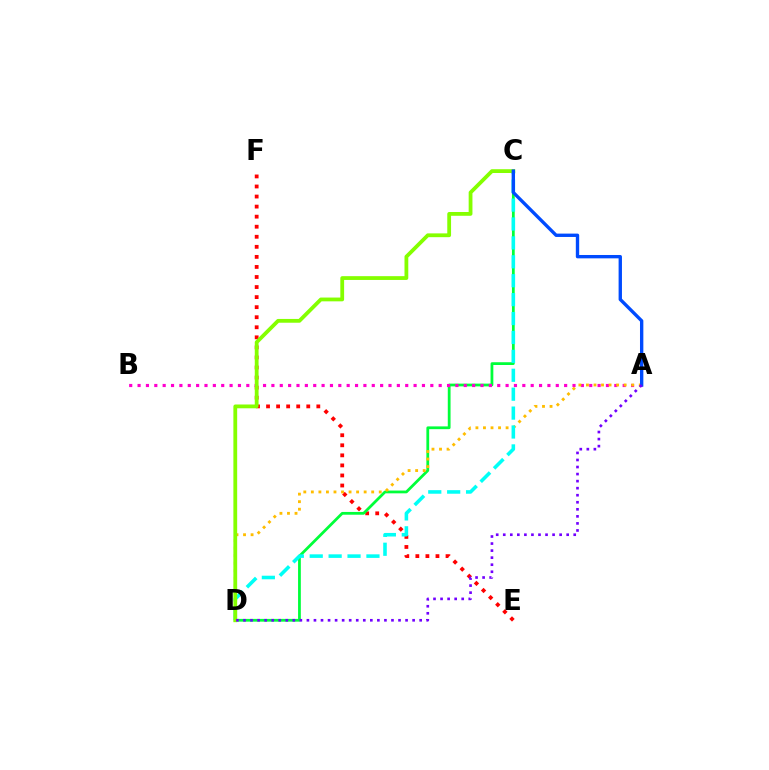{('E', 'F'): [{'color': '#ff0000', 'line_style': 'dotted', 'thickness': 2.73}], ('C', 'D'): [{'color': '#00ff39', 'line_style': 'solid', 'thickness': 2.0}, {'color': '#00fff6', 'line_style': 'dashed', 'thickness': 2.57}, {'color': '#84ff00', 'line_style': 'solid', 'thickness': 2.73}], ('A', 'B'): [{'color': '#ff00cf', 'line_style': 'dotted', 'thickness': 2.27}], ('A', 'D'): [{'color': '#ffbd00', 'line_style': 'dotted', 'thickness': 2.05}, {'color': '#7200ff', 'line_style': 'dotted', 'thickness': 1.91}], ('A', 'C'): [{'color': '#004bff', 'line_style': 'solid', 'thickness': 2.42}]}